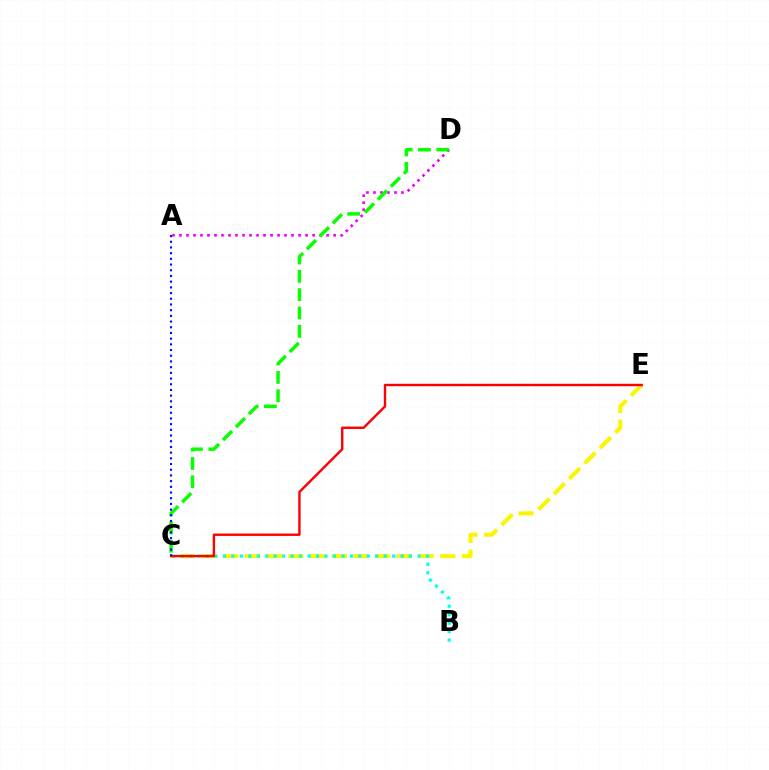{('C', 'E'): [{'color': '#fcf500', 'line_style': 'dashed', 'thickness': 2.95}, {'color': '#ff0000', 'line_style': 'solid', 'thickness': 1.72}], ('A', 'D'): [{'color': '#ee00ff', 'line_style': 'dotted', 'thickness': 1.9}], ('B', 'C'): [{'color': '#00fff6', 'line_style': 'dotted', 'thickness': 2.3}], ('C', 'D'): [{'color': '#08ff00', 'line_style': 'dashed', 'thickness': 2.49}], ('A', 'C'): [{'color': '#0010ff', 'line_style': 'dotted', 'thickness': 1.55}]}